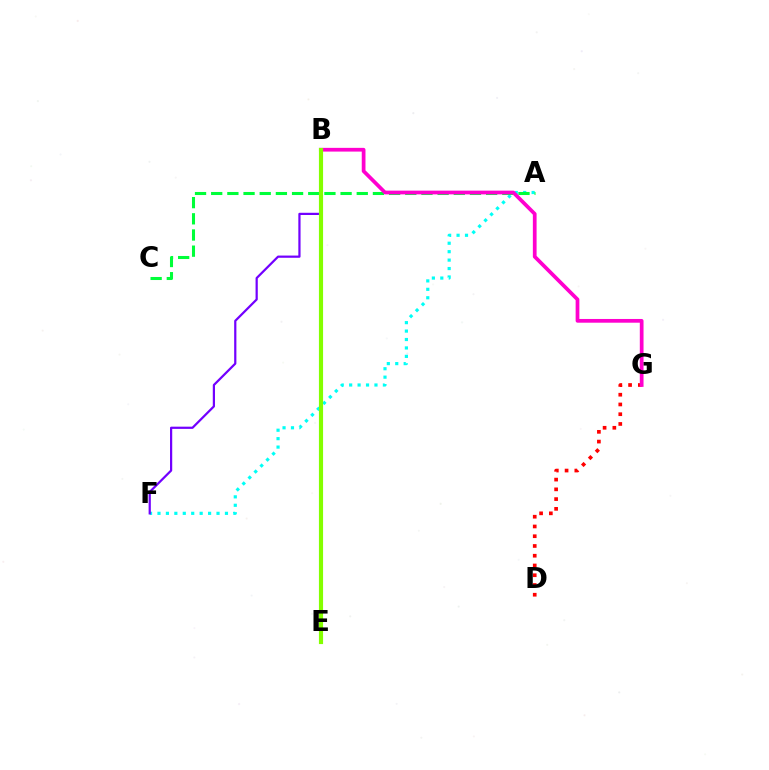{('D', 'G'): [{'color': '#ff0000', 'line_style': 'dotted', 'thickness': 2.65}], ('A', 'F'): [{'color': '#00fff6', 'line_style': 'dotted', 'thickness': 2.29}], ('B', 'F'): [{'color': '#7200ff', 'line_style': 'solid', 'thickness': 1.6}], ('A', 'C'): [{'color': '#00ff39', 'line_style': 'dashed', 'thickness': 2.2}], ('B', 'G'): [{'color': '#ff00cf', 'line_style': 'solid', 'thickness': 2.69}], ('B', 'E'): [{'color': '#004bff', 'line_style': 'solid', 'thickness': 1.75}, {'color': '#ffbd00', 'line_style': 'dashed', 'thickness': 2.72}, {'color': '#84ff00', 'line_style': 'solid', 'thickness': 2.99}]}